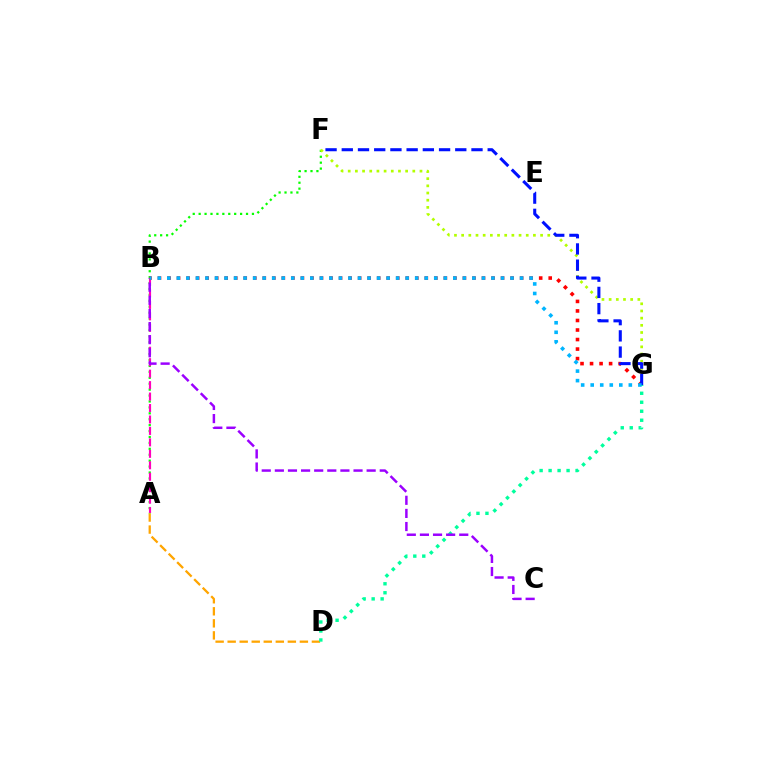{('A', 'D'): [{'color': '#ffa500', 'line_style': 'dashed', 'thickness': 1.63}], ('A', 'F'): [{'color': '#08ff00', 'line_style': 'dotted', 'thickness': 1.61}], ('D', 'G'): [{'color': '#00ff9d', 'line_style': 'dotted', 'thickness': 2.44}], ('A', 'B'): [{'color': '#ff00bd', 'line_style': 'dashed', 'thickness': 1.56}], ('F', 'G'): [{'color': '#b3ff00', 'line_style': 'dotted', 'thickness': 1.95}, {'color': '#0010ff', 'line_style': 'dashed', 'thickness': 2.2}], ('B', 'G'): [{'color': '#ff0000', 'line_style': 'dotted', 'thickness': 2.59}, {'color': '#00b5ff', 'line_style': 'dotted', 'thickness': 2.59}], ('B', 'C'): [{'color': '#9b00ff', 'line_style': 'dashed', 'thickness': 1.78}]}